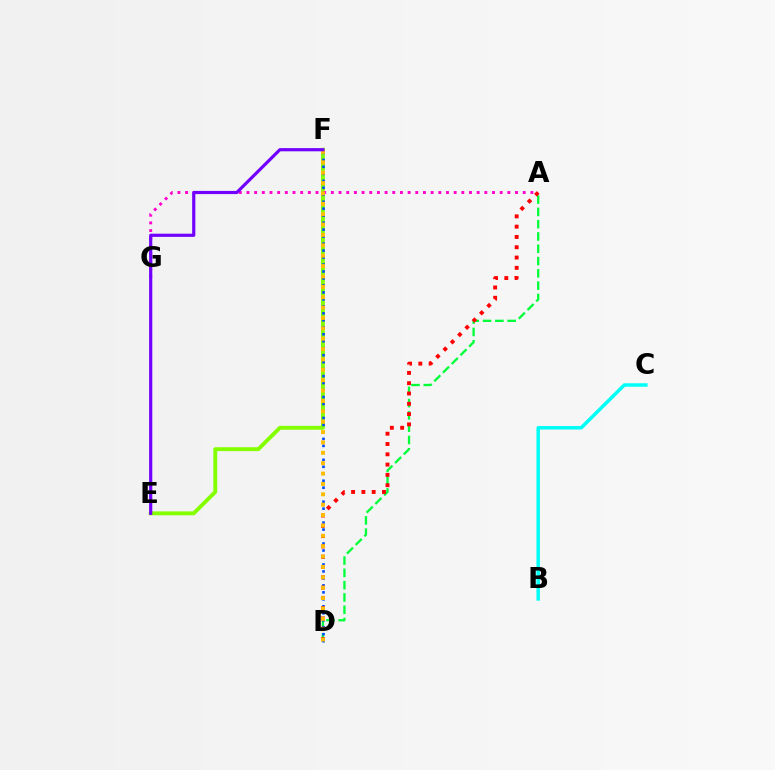{('A', 'D'): [{'color': '#00ff39', 'line_style': 'dashed', 'thickness': 1.67}, {'color': '#ff0000', 'line_style': 'dotted', 'thickness': 2.8}], ('E', 'F'): [{'color': '#84ff00', 'line_style': 'solid', 'thickness': 2.8}, {'color': '#7200ff', 'line_style': 'solid', 'thickness': 2.29}], ('A', 'G'): [{'color': '#ff00cf', 'line_style': 'dotted', 'thickness': 2.08}], ('D', 'F'): [{'color': '#004bff', 'line_style': 'dotted', 'thickness': 1.9}, {'color': '#ffbd00', 'line_style': 'dotted', 'thickness': 2.82}], ('B', 'C'): [{'color': '#00fff6', 'line_style': 'solid', 'thickness': 2.51}]}